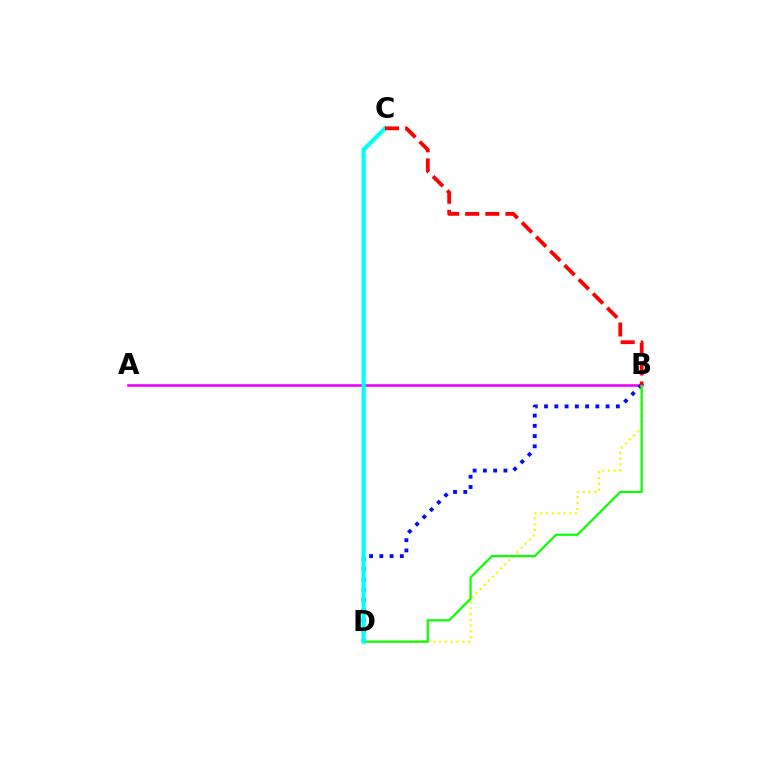{('A', 'B'): [{'color': '#ee00ff', 'line_style': 'solid', 'thickness': 1.87}], ('B', 'D'): [{'color': '#0010ff', 'line_style': 'dotted', 'thickness': 2.79}, {'color': '#fcf500', 'line_style': 'dotted', 'thickness': 1.58}, {'color': '#08ff00', 'line_style': 'solid', 'thickness': 1.57}], ('C', 'D'): [{'color': '#00fff6', 'line_style': 'solid', 'thickness': 2.98}], ('B', 'C'): [{'color': '#ff0000', 'line_style': 'dashed', 'thickness': 2.73}]}